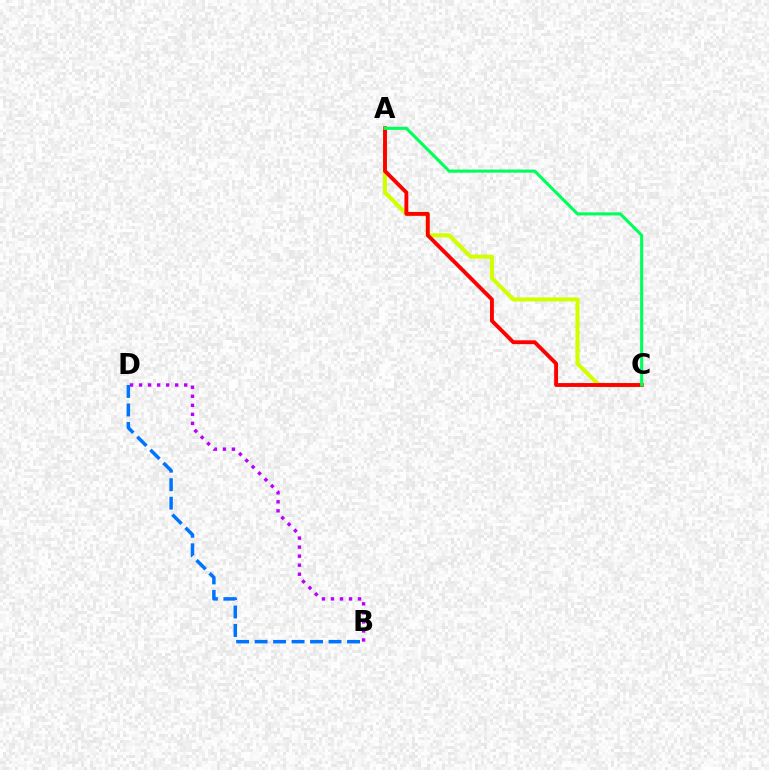{('A', 'C'): [{'color': '#d1ff00', 'line_style': 'solid', 'thickness': 2.93}, {'color': '#ff0000', 'line_style': 'solid', 'thickness': 2.79}, {'color': '#00ff5c', 'line_style': 'solid', 'thickness': 2.23}], ('B', 'D'): [{'color': '#b900ff', 'line_style': 'dotted', 'thickness': 2.45}, {'color': '#0074ff', 'line_style': 'dashed', 'thickness': 2.51}]}